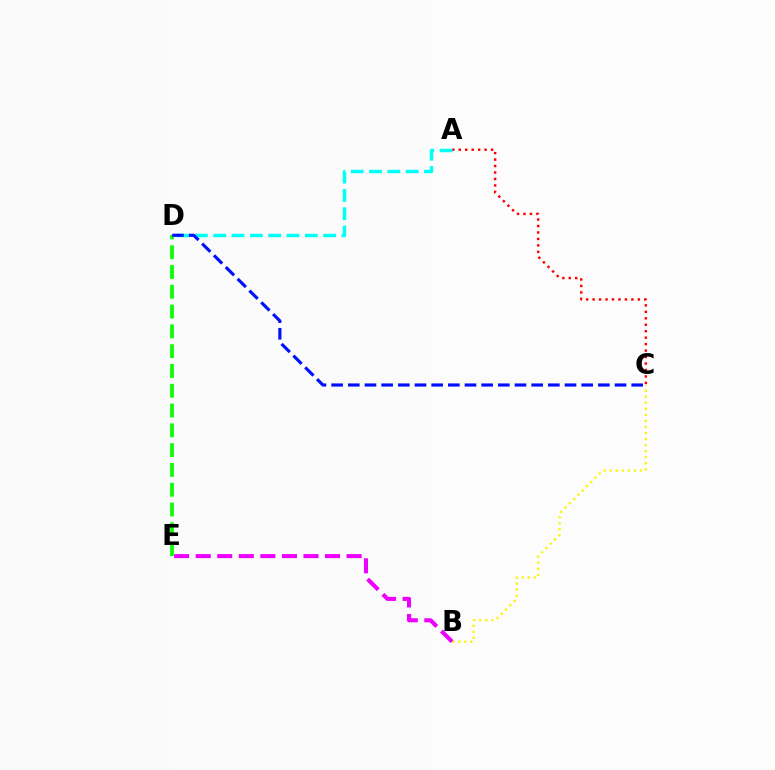{('B', 'C'): [{'color': '#fcf500', 'line_style': 'dotted', 'thickness': 1.64}], ('A', 'C'): [{'color': '#ff0000', 'line_style': 'dotted', 'thickness': 1.76}], ('D', 'E'): [{'color': '#08ff00', 'line_style': 'dashed', 'thickness': 2.69}], ('A', 'D'): [{'color': '#00fff6', 'line_style': 'dashed', 'thickness': 2.49}], ('C', 'D'): [{'color': '#0010ff', 'line_style': 'dashed', 'thickness': 2.26}], ('B', 'E'): [{'color': '#ee00ff', 'line_style': 'dashed', 'thickness': 2.93}]}